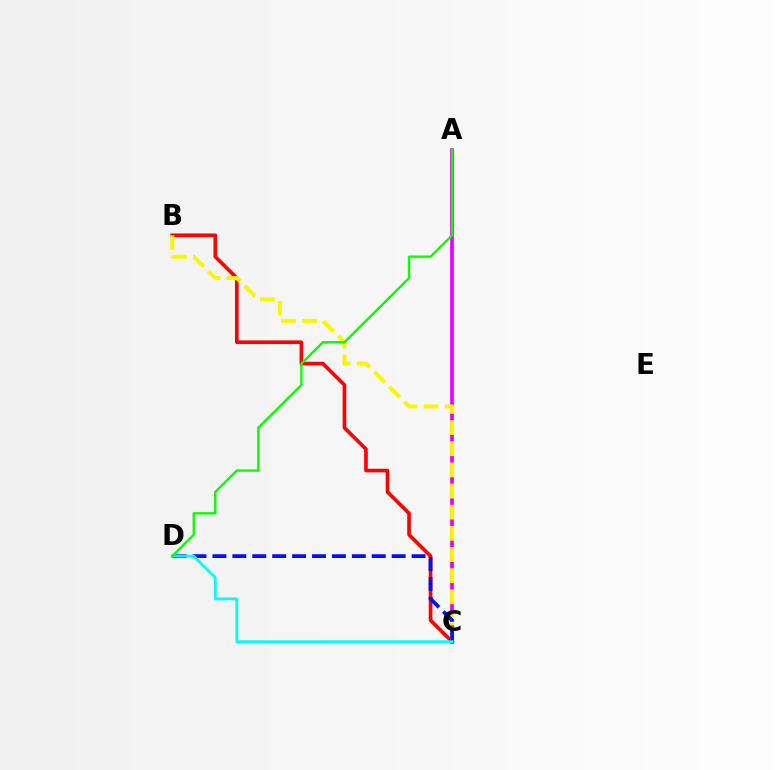{('A', 'C'): [{'color': '#ee00ff', 'line_style': 'solid', 'thickness': 2.7}], ('B', 'C'): [{'color': '#ff0000', 'line_style': 'solid', 'thickness': 2.63}, {'color': '#fcf500', 'line_style': 'dashed', 'thickness': 2.87}], ('C', 'D'): [{'color': '#0010ff', 'line_style': 'dashed', 'thickness': 2.71}, {'color': '#00fff6', 'line_style': 'solid', 'thickness': 2.01}], ('A', 'D'): [{'color': '#08ff00', 'line_style': 'solid', 'thickness': 1.7}]}